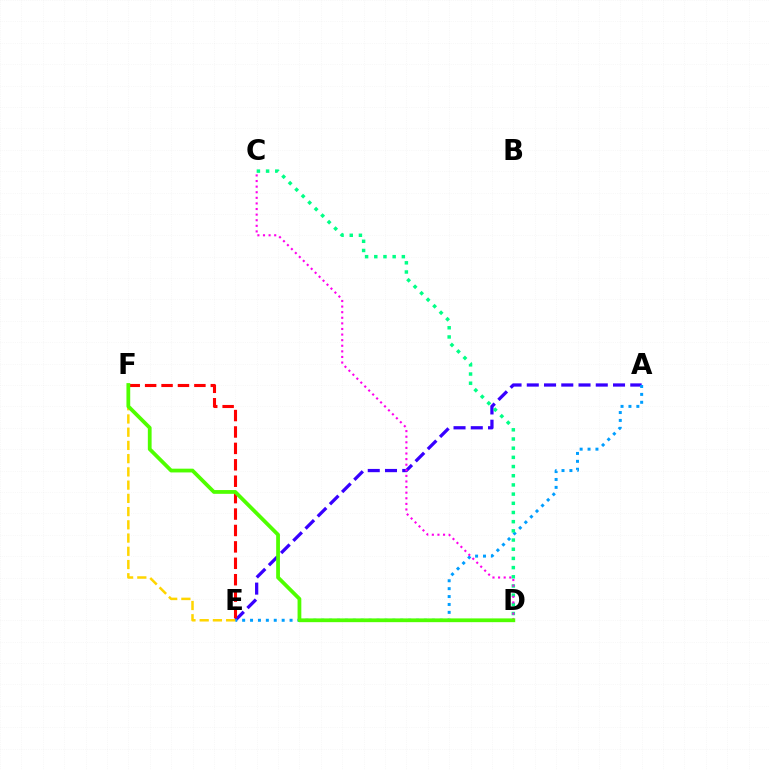{('A', 'E'): [{'color': '#3700ff', 'line_style': 'dashed', 'thickness': 2.34}, {'color': '#009eff', 'line_style': 'dotted', 'thickness': 2.15}], ('C', 'D'): [{'color': '#00ff86', 'line_style': 'dotted', 'thickness': 2.5}, {'color': '#ff00ed', 'line_style': 'dotted', 'thickness': 1.52}], ('E', 'F'): [{'color': '#ffd500', 'line_style': 'dashed', 'thickness': 1.8}, {'color': '#ff0000', 'line_style': 'dashed', 'thickness': 2.23}], ('D', 'F'): [{'color': '#4fff00', 'line_style': 'solid', 'thickness': 2.71}]}